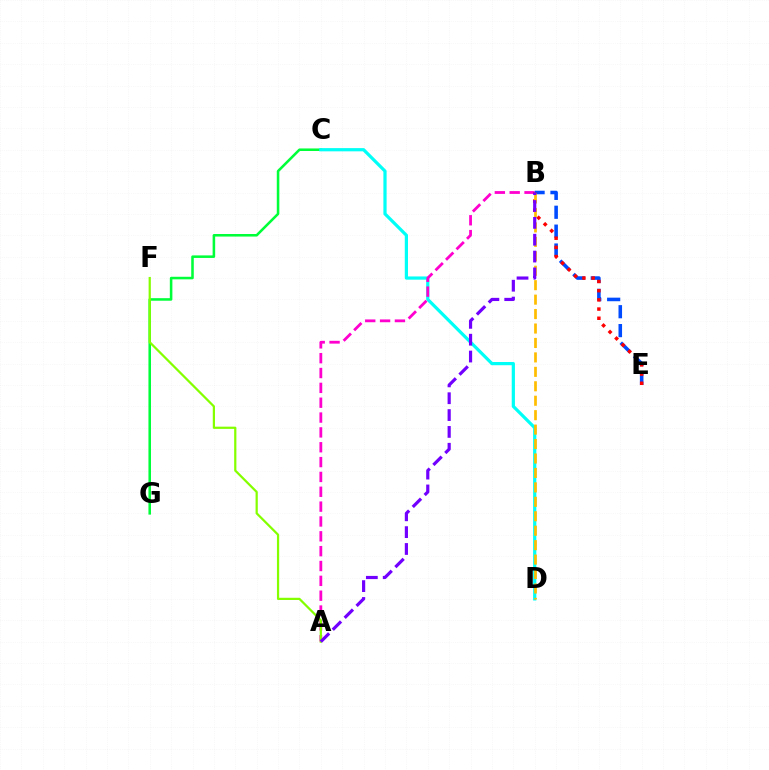{('C', 'G'): [{'color': '#00ff39', 'line_style': 'solid', 'thickness': 1.84}], ('C', 'D'): [{'color': '#00fff6', 'line_style': 'solid', 'thickness': 2.32}], ('A', 'B'): [{'color': '#ff00cf', 'line_style': 'dashed', 'thickness': 2.02}, {'color': '#7200ff', 'line_style': 'dashed', 'thickness': 2.29}], ('B', 'E'): [{'color': '#004bff', 'line_style': 'dashed', 'thickness': 2.57}, {'color': '#ff0000', 'line_style': 'dotted', 'thickness': 2.5}], ('A', 'F'): [{'color': '#84ff00', 'line_style': 'solid', 'thickness': 1.6}], ('B', 'D'): [{'color': '#ffbd00', 'line_style': 'dashed', 'thickness': 1.96}]}